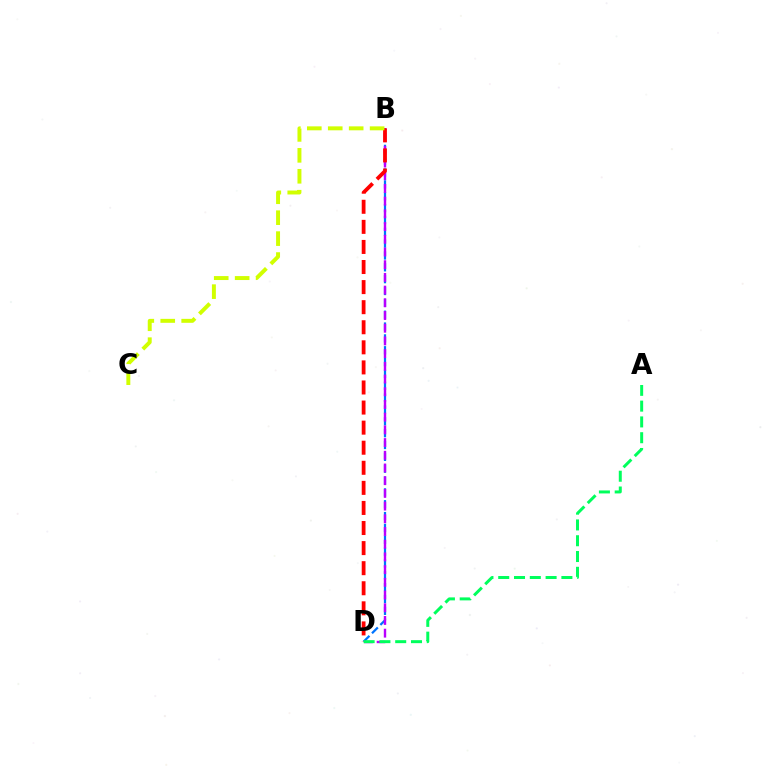{('B', 'D'): [{'color': '#0074ff', 'line_style': 'dashed', 'thickness': 1.61}, {'color': '#b900ff', 'line_style': 'dashed', 'thickness': 1.73}, {'color': '#ff0000', 'line_style': 'dashed', 'thickness': 2.73}], ('B', 'C'): [{'color': '#d1ff00', 'line_style': 'dashed', 'thickness': 2.84}], ('A', 'D'): [{'color': '#00ff5c', 'line_style': 'dashed', 'thickness': 2.15}]}